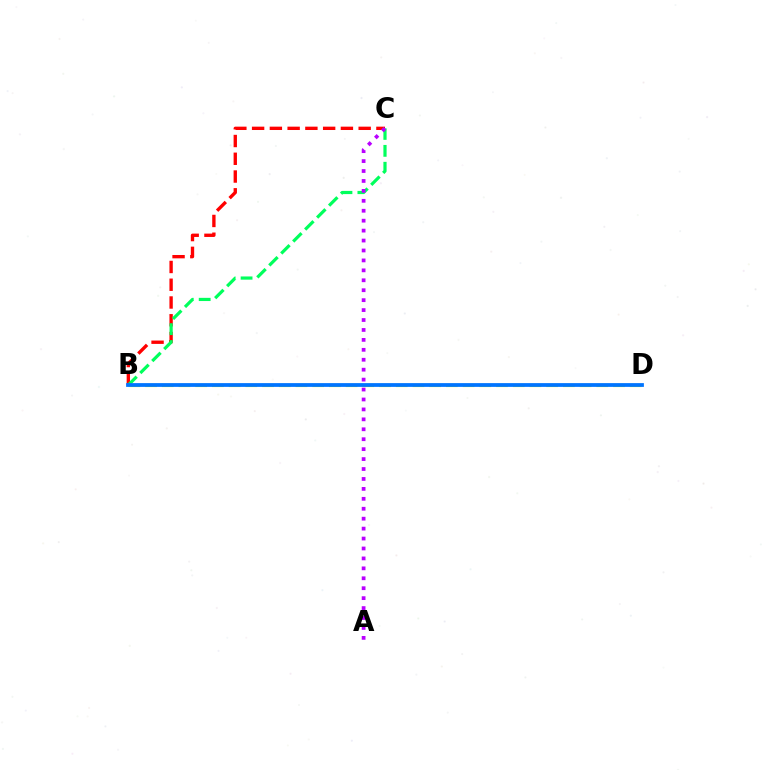{('B', 'C'): [{'color': '#ff0000', 'line_style': 'dashed', 'thickness': 2.41}, {'color': '#00ff5c', 'line_style': 'dashed', 'thickness': 2.3}], ('A', 'C'): [{'color': '#b900ff', 'line_style': 'dotted', 'thickness': 2.7}], ('B', 'D'): [{'color': '#d1ff00', 'line_style': 'dashed', 'thickness': 2.27}, {'color': '#0074ff', 'line_style': 'solid', 'thickness': 2.71}]}